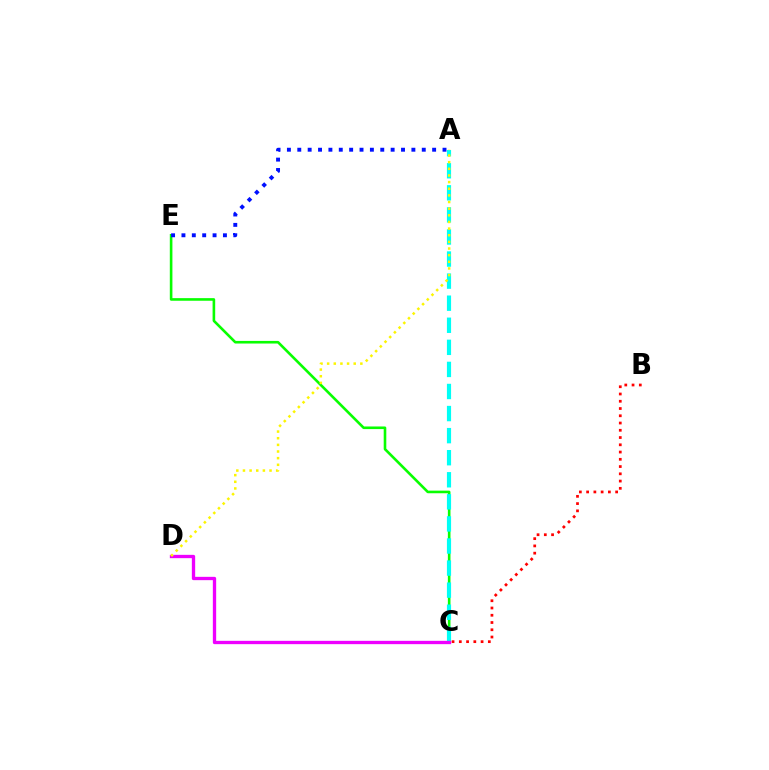{('B', 'C'): [{'color': '#ff0000', 'line_style': 'dotted', 'thickness': 1.97}], ('C', 'E'): [{'color': '#08ff00', 'line_style': 'solid', 'thickness': 1.88}], ('A', 'E'): [{'color': '#0010ff', 'line_style': 'dotted', 'thickness': 2.82}], ('A', 'C'): [{'color': '#00fff6', 'line_style': 'dashed', 'thickness': 3.0}], ('C', 'D'): [{'color': '#ee00ff', 'line_style': 'solid', 'thickness': 2.39}], ('A', 'D'): [{'color': '#fcf500', 'line_style': 'dotted', 'thickness': 1.8}]}